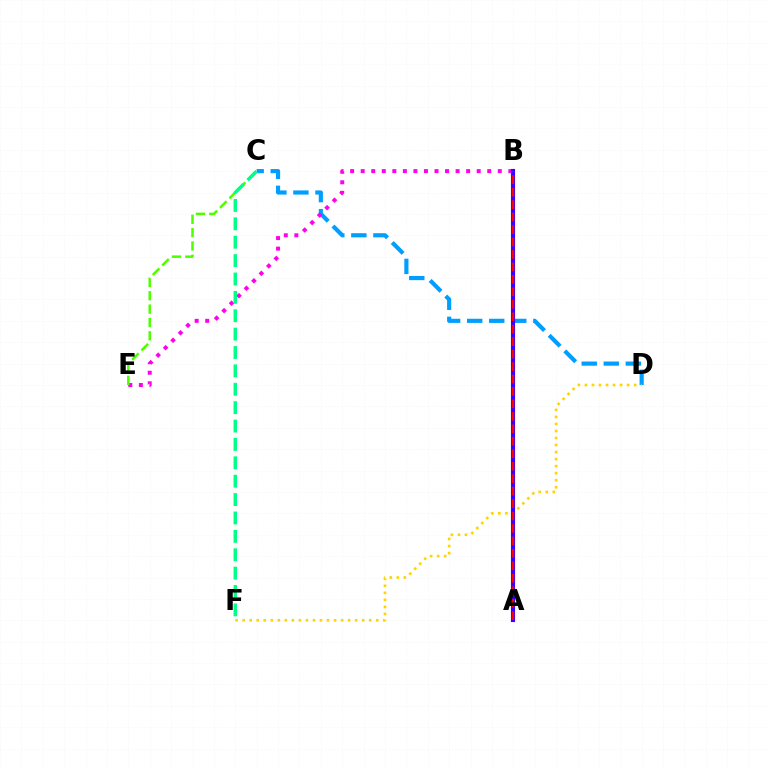{('C', 'D'): [{'color': '#009eff', 'line_style': 'dashed', 'thickness': 2.99}], ('B', 'E'): [{'color': '#ff00ed', 'line_style': 'dotted', 'thickness': 2.87}], ('D', 'F'): [{'color': '#ffd500', 'line_style': 'dotted', 'thickness': 1.91}], ('A', 'B'): [{'color': '#3700ff', 'line_style': 'solid', 'thickness': 2.97}, {'color': '#ff0000', 'line_style': 'dashed', 'thickness': 1.69}], ('C', 'E'): [{'color': '#4fff00', 'line_style': 'dashed', 'thickness': 1.81}], ('C', 'F'): [{'color': '#00ff86', 'line_style': 'dashed', 'thickness': 2.5}]}